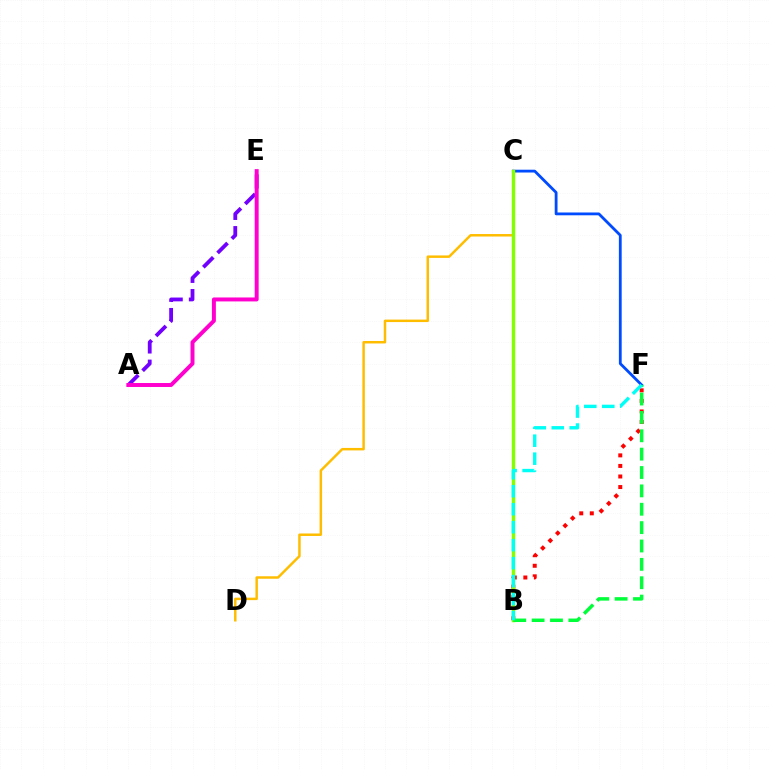{('C', 'D'): [{'color': '#ffbd00', 'line_style': 'solid', 'thickness': 1.78}], ('C', 'F'): [{'color': '#004bff', 'line_style': 'solid', 'thickness': 2.02}], ('A', 'E'): [{'color': '#7200ff', 'line_style': 'dashed', 'thickness': 2.74}, {'color': '#ff00cf', 'line_style': 'solid', 'thickness': 2.85}], ('B', 'F'): [{'color': '#ff0000', 'line_style': 'dotted', 'thickness': 2.87}, {'color': '#00ff39', 'line_style': 'dashed', 'thickness': 2.5}, {'color': '#00fff6', 'line_style': 'dashed', 'thickness': 2.44}], ('B', 'C'): [{'color': '#84ff00', 'line_style': 'solid', 'thickness': 2.48}]}